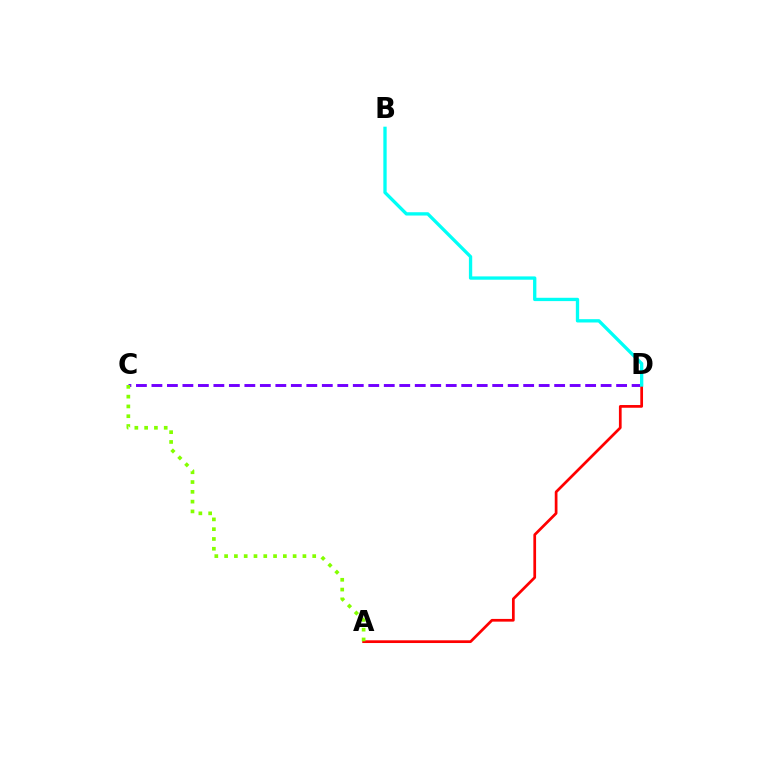{('C', 'D'): [{'color': '#7200ff', 'line_style': 'dashed', 'thickness': 2.1}], ('A', 'D'): [{'color': '#ff0000', 'line_style': 'solid', 'thickness': 1.96}], ('B', 'D'): [{'color': '#00fff6', 'line_style': 'solid', 'thickness': 2.39}], ('A', 'C'): [{'color': '#84ff00', 'line_style': 'dotted', 'thickness': 2.66}]}